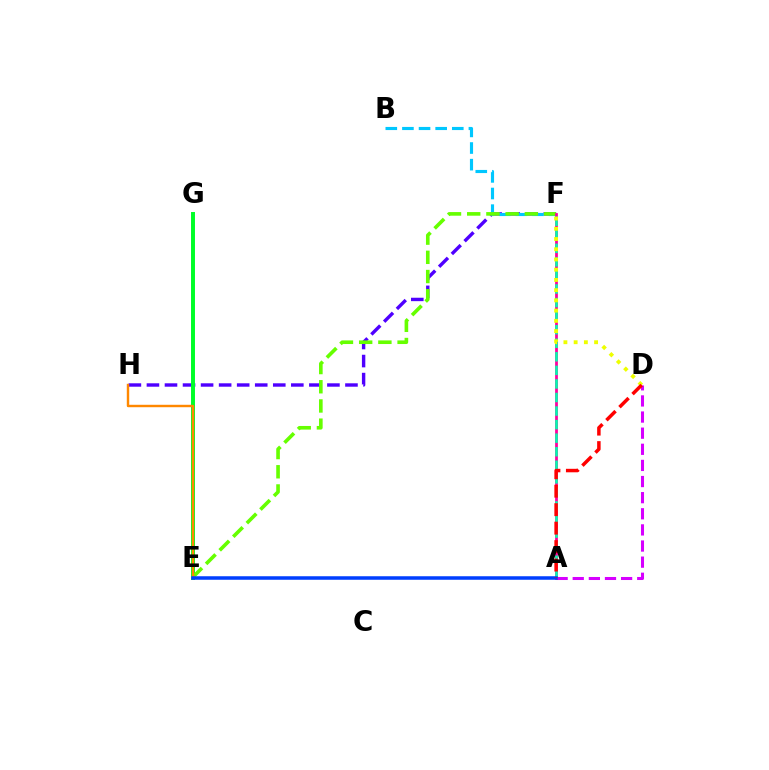{('F', 'H'): [{'color': '#4f00ff', 'line_style': 'dashed', 'thickness': 2.45}], ('B', 'F'): [{'color': '#00c7ff', 'line_style': 'dashed', 'thickness': 2.26}], ('E', 'G'): [{'color': '#00ff27', 'line_style': 'solid', 'thickness': 2.85}], ('E', 'F'): [{'color': '#66ff00', 'line_style': 'dashed', 'thickness': 2.61}], ('E', 'H'): [{'color': '#ff8800', 'line_style': 'solid', 'thickness': 1.74}], ('A', 'D'): [{'color': '#d600ff', 'line_style': 'dashed', 'thickness': 2.19}, {'color': '#ff0000', 'line_style': 'dashed', 'thickness': 2.51}], ('A', 'F'): [{'color': '#ff00a0', 'line_style': 'solid', 'thickness': 2.0}, {'color': '#00ffaf', 'line_style': 'dashed', 'thickness': 1.84}], ('D', 'F'): [{'color': '#eeff00', 'line_style': 'dotted', 'thickness': 2.78}], ('A', 'E'): [{'color': '#003fff', 'line_style': 'solid', 'thickness': 2.53}]}